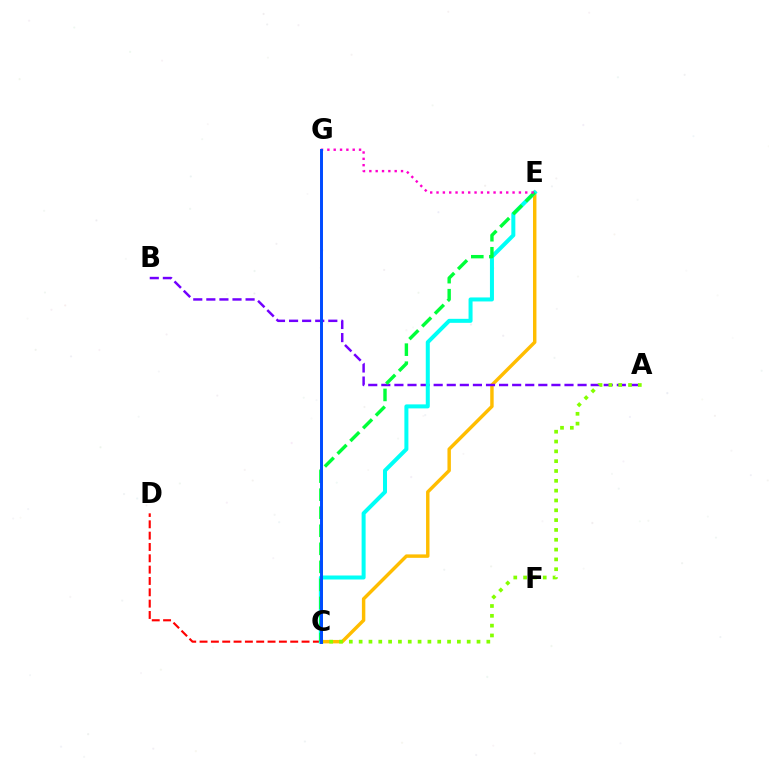{('C', 'D'): [{'color': '#ff0000', 'line_style': 'dashed', 'thickness': 1.54}], ('C', 'E'): [{'color': '#ffbd00', 'line_style': 'solid', 'thickness': 2.48}, {'color': '#00fff6', 'line_style': 'solid', 'thickness': 2.89}, {'color': '#00ff39', 'line_style': 'dashed', 'thickness': 2.45}], ('A', 'B'): [{'color': '#7200ff', 'line_style': 'dashed', 'thickness': 1.78}], ('A', 'C'): [{'color': '#84ff00', 'line_style': 'dotted', 'thickness': 2.67}], ('E', 'G'): [{'color': '#ff00cf', 'line_style': 'dotted', 'thickness': 1.72}], ('C', 'G'): [{'color': '#004bff', 'line_style': 'solid', 'thickness': 2.13}]}